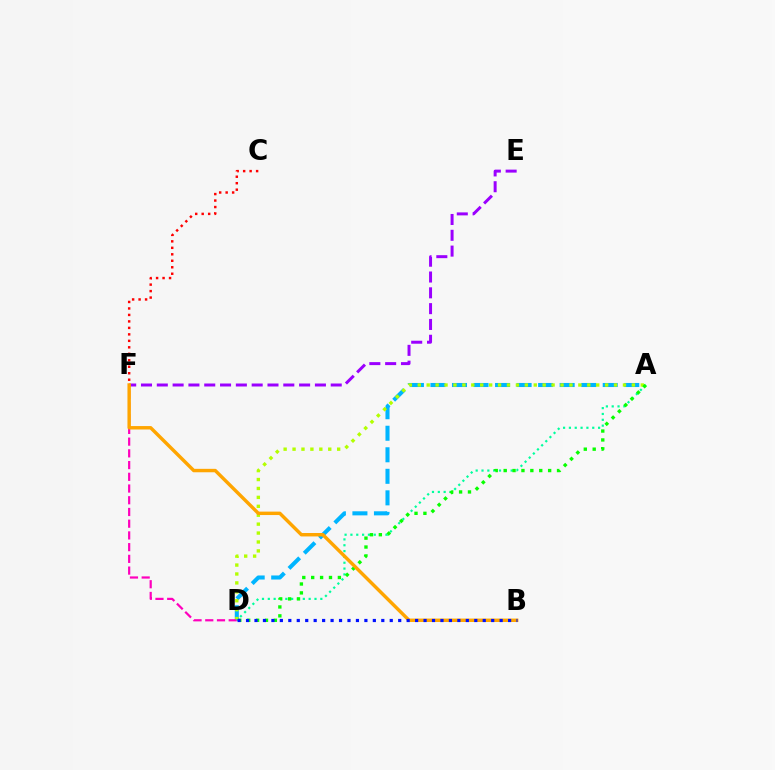{('A', 'D'): [{'color': '#00b5ff', 'line_style': 'dashed', 'thickness': 2.93}, {'color': '#b3ff00', 'line_style': 'dotted', 'thickness': 2.42}, {'color': '#00ff9d', 'line_style': 'dotted', 'thickness': 1.59}, {'color': '#08ff00', 'line_style': 'dotted', 'thickness': 2.42}], ('D', 'F'): [{'color': '#ff00bd', 'line_style': 'dashed', 'thickness': 1.59}], ('E', 'F'): [{'color': '#9b00ff', 'line_style': 'dashed', 'thickness': 2.15}], ('B', 'F'): [{'color': '#ffa500', 'line_style': 'solid', 'thickness': 2.47}], ('C', 'F'): [{'color': '#ff0000', 'line_style': 'dotted', 'thickness': 1.76}], ('B', 'D'): [{'color': '#0010ff', 'line_style': 'dotted', 'thickness': 2.3}]}